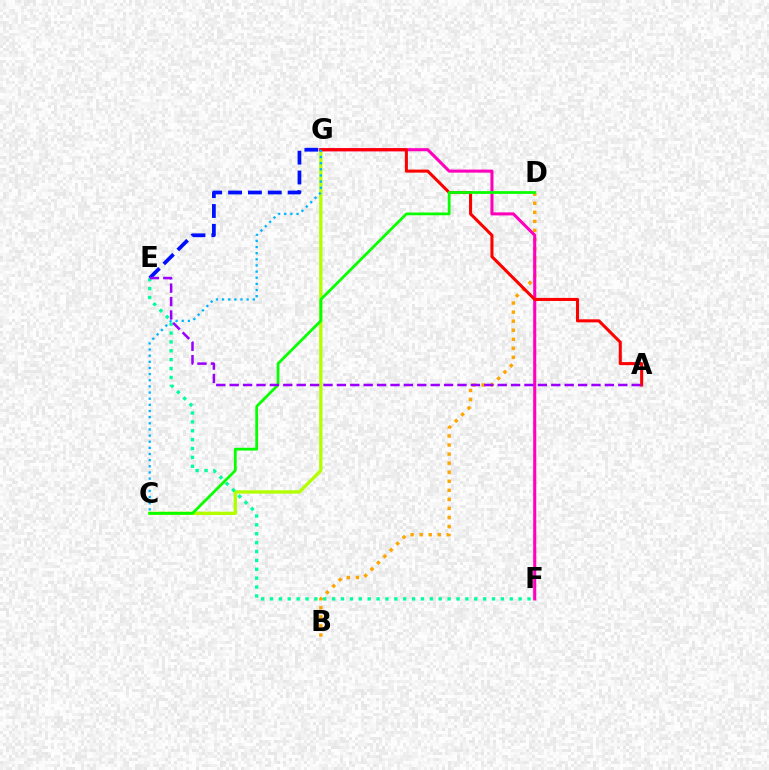{('B', 'D'): [{'color': '#ffa500', 'line_style': 'dotted', 'thickness': 2.46}], ('E', 'G'): [{'color': '#0010ff', 'line_style': 'dashed', 'thickness': 2.7}], ('C', 'G'): [{'color': '#b3ff00', 'line_style': 'solid', 'thickness': 2.4}, {'color': '#00b5ff', 'line_style': 'dotted', 'thickness': 1.67}], ('F', 'G'): [{'color': '#ff00bd', 'line_style': 'solid', 'thickness': 2.2}], ('A', 'G'): [{'color': '#ff0000', 'line_style': 'solid', 'thickness': 2.2}], ('C', 'D'): [{'color': '#08ff00', 'line_style': 'solid', 'thickness': 1.98}], ('E', 'F'): [{'color': '#00ff9d', 'line_style': 'dotted', 'thickness': 2.41}], ('A', 'E'): [{'color': '#9b00ff', 'line_style': 'dashed', 'thickness': 1.82}]}